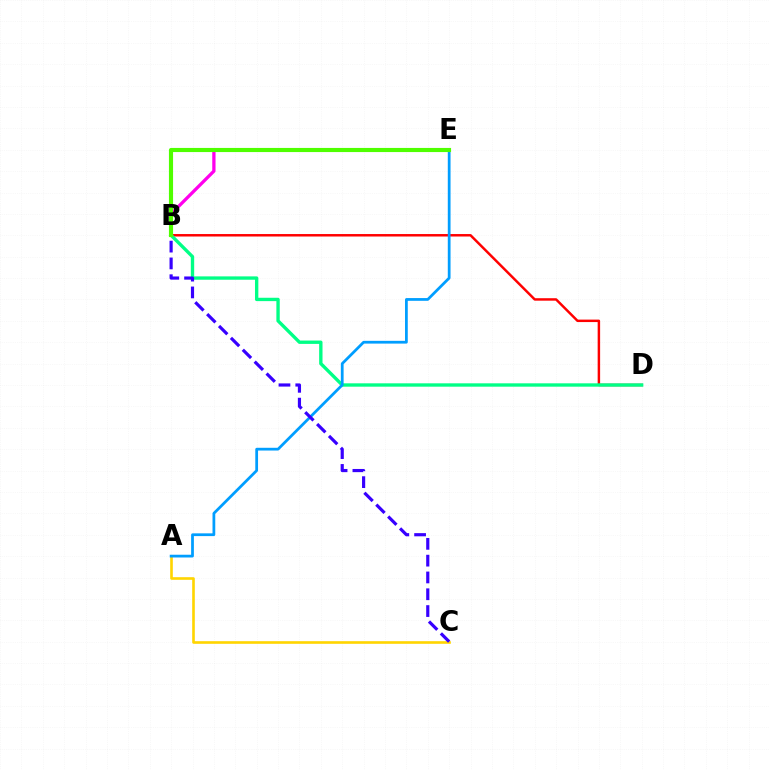{('B', 'D'): [{'color': '#ff0000', 'line_style': 'solid', 'thickness': 1.78}, {'color': '#00ff86', 'line_style': 'solid', 'thickness': 2.42}], ('A', 'C'): [{'color': '#ffd500', 'line_style': 'solid', 'thickness': 1.89}], ('B', 'E'): [{'color': '#ff00ed', 'line_style': 'solid', 'thickness': 2.36}, {'color': '#4fff00', 'line_style': 'solid', 'thickness': 2.98}], ('A', 'E'): [{'color': '#009eff', 'line_style': 'solid', 'thickness': 1.98}], ('B', 'C'): [{'color': '#3700ff', 'line_style': 'dashed', 'thickness': 2.28}]}